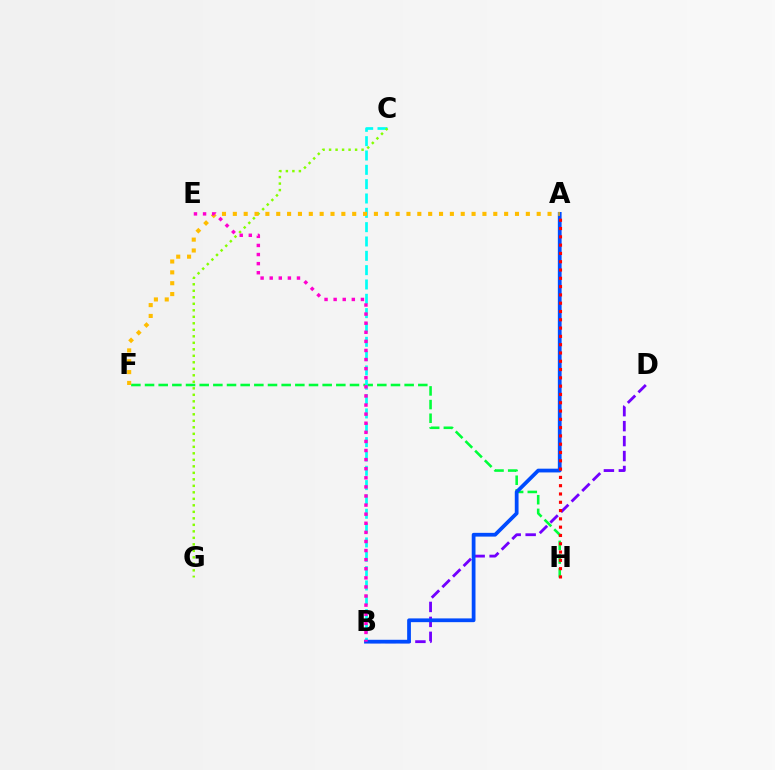{('F', 'H'): [{'color': '#00ff39', 'line_style': 'dashed', 'thickness': 1.86}], ('B', 'C'): [{'color': '#00fff6', 'line_style': 'dashed', 'thickness': 1.95}], ('C', 'G'): [{'color': '#84ff00', 'line_style': 'dotted', 'thickness': 1.77}], ('B', 'D'): [{'color': '#7200ff', 'line_style': 'dashed', 'thickness': 2.03}], ('A', 'B'): [{'color': '#004bff', 'line_style': 'solid', 'thickness': 2.71}], ('A', 'H'): [{'color': '#ff0000', 'line_style': 'dotted', 'thickness': 2.25}], ('A', 'F'): [{'color': '#ffbd00', 'line_style': 'dotted', 'thickness': 2.95}], ('B', 'E'): [{'color': '#ff00cf', 'line_style': 'dotted', 'thickness': 2.47}]}